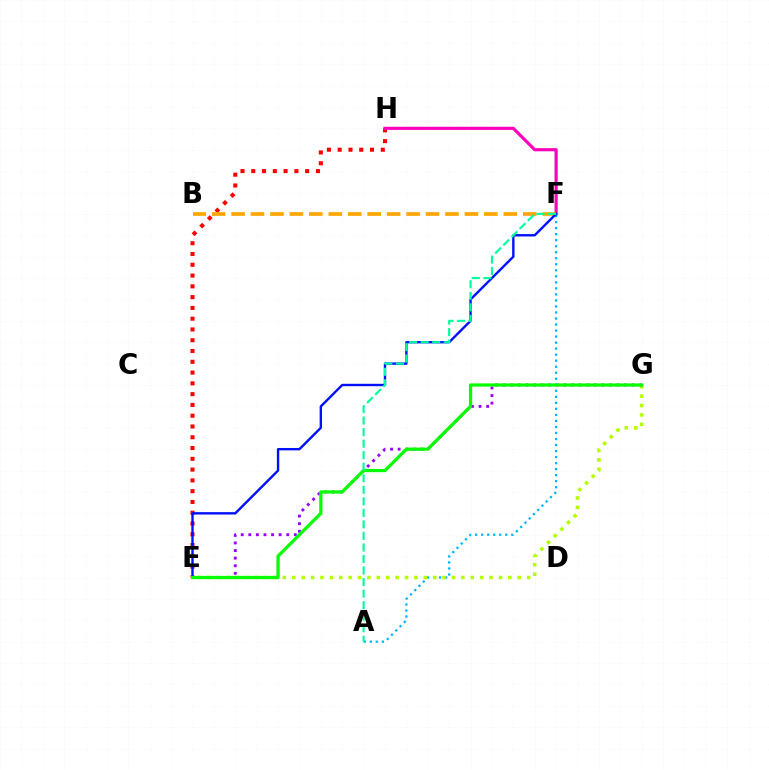{('E', 'H'): [{'color': '#ff0000', 'line_style': 'dotted', 'thickness': 2.93}], ('F', 'H'): [{'color': '#ff00bd', 'line_style': 'solid', 'thickness': 2.27}], ('B', 'F'): [{'color': '#ffa500', 'line_style': 'dashed', 'thickness': 2.64}], ('A', 'F'): [{'color': '#00b5ff', 'line_style': 'dotted', 'thickness': 1.64}, {'color': '#00ff9d', 'line_style': 'dashed', 'thickness': 1.57}], ('E', 'F'): [{'color': '#0010ff', 'line_style': 'solid', 'thickness': 1.71}], ('E', 'G'): [{'color': '#b3ff00', 'line_style': 'dotted', 'thickness': 2.55}, {'color': '#9b00ff', 'line_style': 'dotted', 'thickness': 2.06}, {'color': '#08ff00', 'line_style': 'solid', 'thickness': 2.34}]}